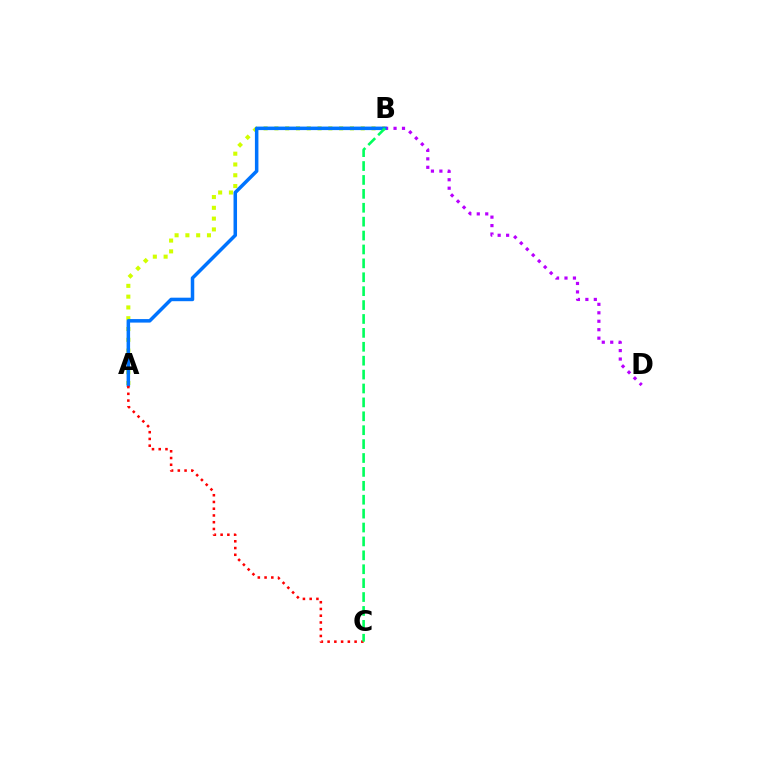{('B', 'D'): [{'color': '#b900ff', 'line_style': 'dotted', 'thickness': 2.3}], ('A', 'B'): [{'color': '#d1ff00', 'line_style': 'dotted', 'thickness': 2.93}, {'color': '#0074ff', 'line_style': 'solid', 'thickness': 2.53}], ('A', 'C'): [{'color': '#ff0000', 'line_style': 'dotted', 'thickness': 1.83}], ('B', 'C'): [{'color': '#00ff5c', 'line_style': 'dashed', 'thickness': 1.89}]}